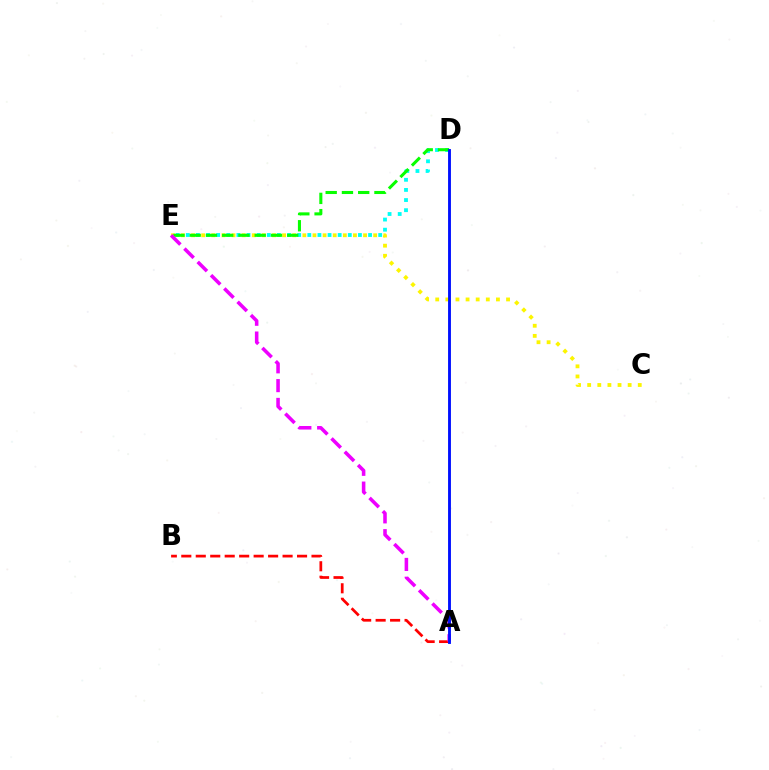{('D', 'E'): [{'color': '#00fff6', 'line_style': 'dotted', 'thickness': 2.75}, {'color': '#08ff00', 'line_style': 'dashed', 'thickness': 2.21}], ('A', 'B'): [{'color': '#ff0000', 'line_style': 'dashed', 'thickness': 1.97}], ('C', 'E'): [{'color': '#fcf500', 'line_style': 'dotted', 'thickness': 2.75}], ('A', 'E'): [{'color': '#ee00ff', 'line_style': 'dashed', 'thickness': 2.55}], ('A', 'D'): [{'color': '#0010ff', 'line_style': 'solid', 'thickness': 2.07}]}